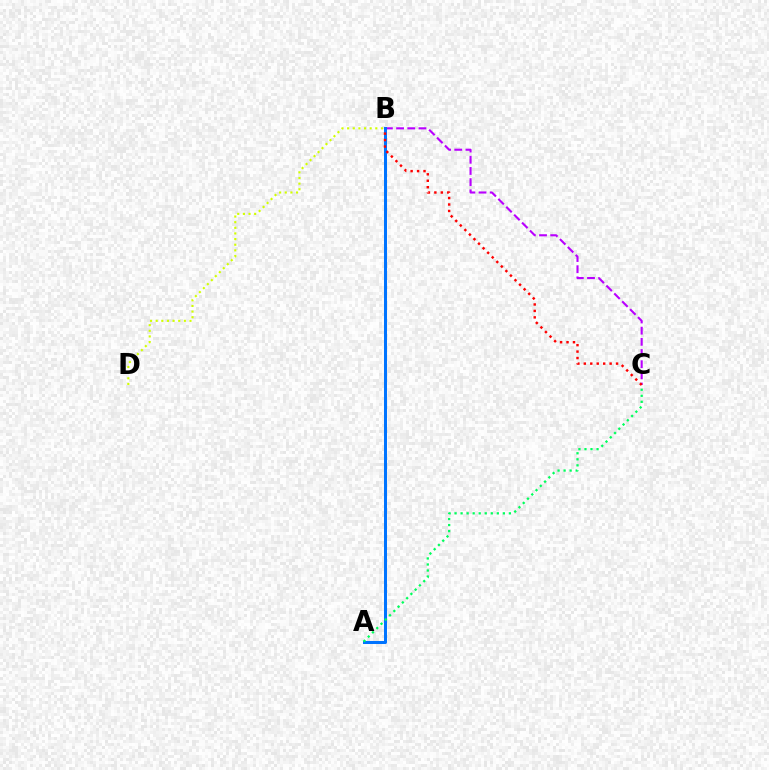{('B', 'C'): [{'color': '#b900ff', 'line_style': 'dashed', 'thickness': 1.52}, {'color': '#ff0000', 'line_style': 'dotted', 'thickness': 1.75}], ('A', 'B'): [{'color': '#0074ff', 'line_style': 'solid', 'thickness': 2.17}], ('B', 'D'): [{'color': '#d1ff00', 'line_style': 'dotted', 'thickness': 1.53}], ('A', 'C'): [{'color': '#00ff5c', 'line_style': 'dotted', 'thickness': 1.64}]}